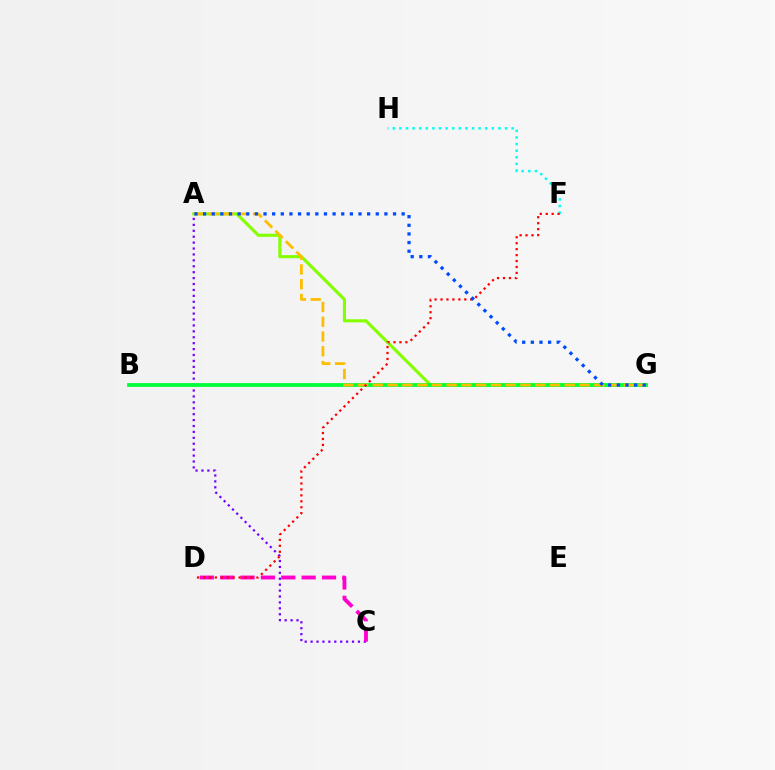{('A', 'C'): [{'color': '#7200ff', 'line_style': 'dotted', 'thickness': 1.61}], ('F', 'H'): [{'color': '#00fff6', 'line_style': 'dotted', 'thickness': 1.79}], ('A', 'G'): [{'color': '#84ff00', 'line_style': 'solid', 'thickness': 2.24}, {'color': '#ffbd00', 'line_style': 'dashed', 'thickness': 2.01}, {'color': '#004bff', 'line_style': 'dotted', 'thickness': 2.35}], ('C', 'D'): [{'color': '#ff00cf', 'line_style': 'dashed', 'thickness': 2.77}], ('B', 'G'): [{'color': '#00ff39', 'line_style': 'solid', 'thickness': 2.73}], ('D', 'F'): [{'color': '#ff0000', 'line_style': 'dotted', 'thickness': 1.61}]}